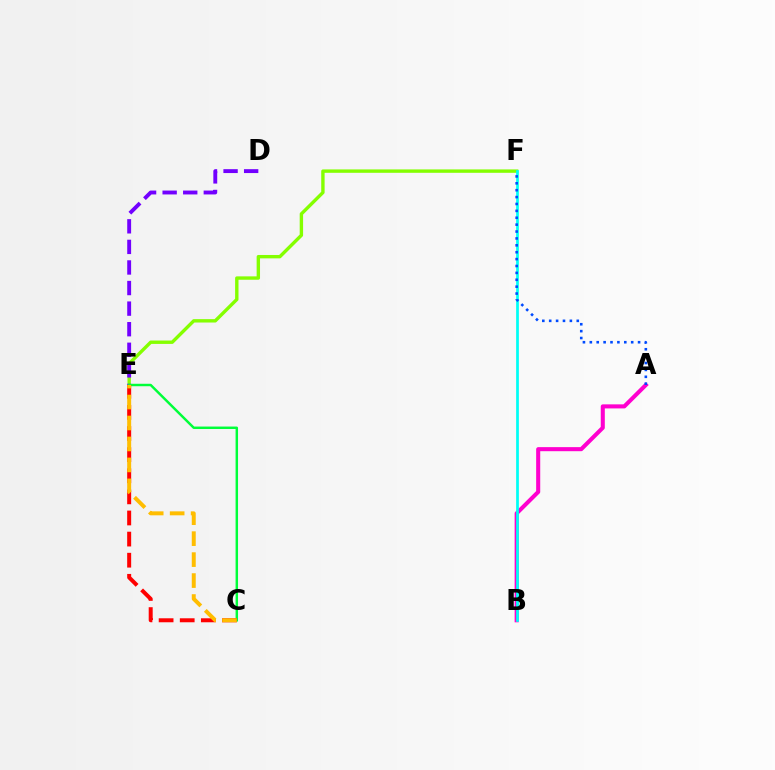{('E', 'F'): [{'color': '#84ff00', 'line_style': 'solid', 'thickness': 2.44}], ('D', 'E'): [{'color': '#7200ff', 'line_style': 'dashed', 'thickness': 2.8}], ('A', 'B'): [{'color': '#ff00cf', 'line_style': 'solid', 'thickness': 2.93}], ('B', 'F'): [{'color': '#00fff6', 'line_style': 'solid', 'thickness': 1.96}], ('C', 'E'): [{'color': '#00ff39', 'line_style': 'solid', 'thickness': 1.77}, {'color': '#ff0000', 'line_style': 'dashed', 'thickness': 2.87}, {'color': '#ffbd00', 'line_style': 'dashed', 'thickness': 2.85}], ('A', 'F'): [{'color': '#004bff', 'line_style': 'dotted', 'thickness': 1.87}]}